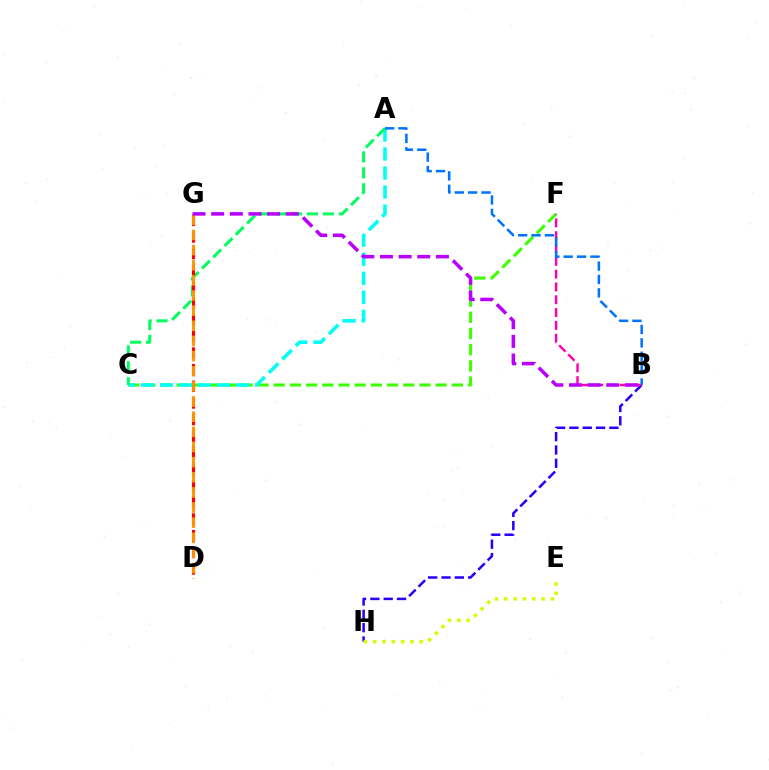{('C', 'F'): [{'color': '#3dff00', 'line_style': 'dashed', 'thickness': 2.2}], ('A', 'C'): [{'color': '#00fff6', 'line_style': 'dashed', 'thickness': 2.58}, {'color': '#00ff5c', 'line_style': 'dashed', 'thickness': 2.17}], ('B', 'H'): [{'color': '#2500ff', 'line_style': 'dashed', 'thickness': 1.81}], ('B', 'F'): [{'color': '#ff00ac', 'line_style': 'dashed', 'thickness': 1.74}], ('E', 'H'): [{'color': '#d1ff00', 'line_style': 'dotted', 'thickness': 2.53}], ('D', 'G'): [{'color': '#ff0000', 'line_style': 'dashed', 'thickness': 2.26}, {'color': '#ff9400', 'line_style': 'dashed', 'thickness': 2.06}], ('B', 'G'): [{'color': '#b900ff', 'line_style': 'dashed', 'thickness': 2.53}], ('A', 'B'): [{'color': '#0074ff', 'line_style': 'dashed', 'thickness': 1.82}]}